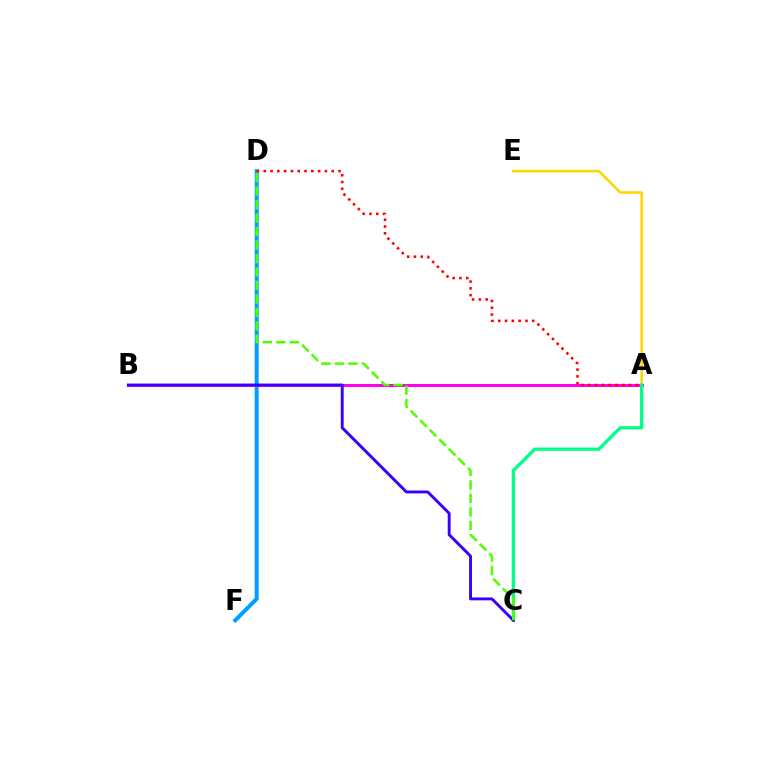{('D', 'F'): [{'color': '#009eff', 'line_style': 'solid', 'thickness': 2.87}], ('A', 'E'): [{'color': '#ffd500', 'line_style': 'solid', 'thickness': 1.84}], ('A', 'B'): [{'color': '#ff00ed', 'line_style': 'solid', 'thickness': 2.16}], ('A', 'D'): [{'color': '#ff0000', 'line_style': 'dotted', 'thickness': 1.85}], ('A', 'C'): [{'color': '#00ff86', 'line_style': 'solid', 'thickness': 2.35}], ('B', 'C'): [{'color': '#3700ff', 'line_style': 'solid', 'thickness': 2.09}], ('C', 'D'): [{'color': '#4fff00', 'line_style': 'dashed', 'thickness': 1.83}]}